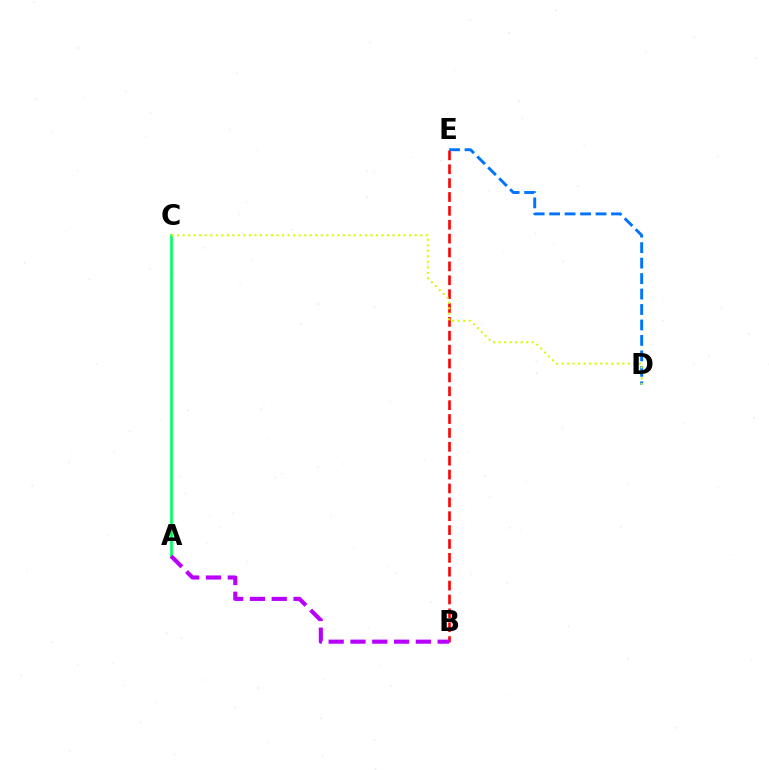{('B', 'E'): [{'color': '#ff0000', 'line_style': 'dashed', 'thickness': 1.89}], ('A', 'C'): [{'color': '#00ff5c', 'line_style': 'solid', 'thickness': 1.92}], ('D', 'E'): [{'color': '#0074ff', 'line_style': 'dashed', 'thickness': 2.1}], ('A', 'B'): [{'color': '#b900ff', 'line_style': 'dashed', 'thickness': 2.96}], ('C', 'D'): [{'color': '#d1ff00', 'line_style': 'dotted', 'thickness': 1.5}]}